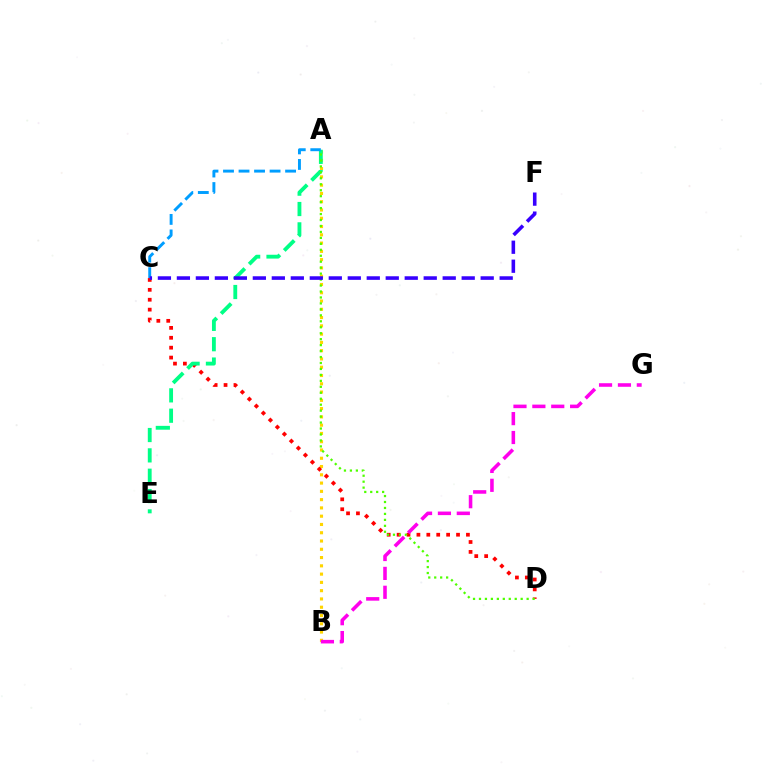{('A', 'B'): [{'color': '#ffd500', 'line_style': 'dotted', 'thickness': 2.25}], ('C', 'D'): [{'color': '#ff0000', 'line_style': 'dotted', 'thickness': 2.69}], ('A', 'E'): [{'color': '#00ff86', 'line_style': 'dashed', 'thickness': 2.76}], ('A', 'D'): [{'color': '#4fff00', 'line_style': 'dotted', 'thickness': 1.62}], ('B', 'G'): [{'color': '#ff00ed', 'line_style': 'dashed', 'thickness': 2.57}], ('A', 'C'): [{'color': '#009eff', 'line_style': 'dashed', 'thickness': 2.11}], ('C', 'F'): [{'color': '#3700ff', 'line_style': 'dashed', 'thickness': 2.58}]}